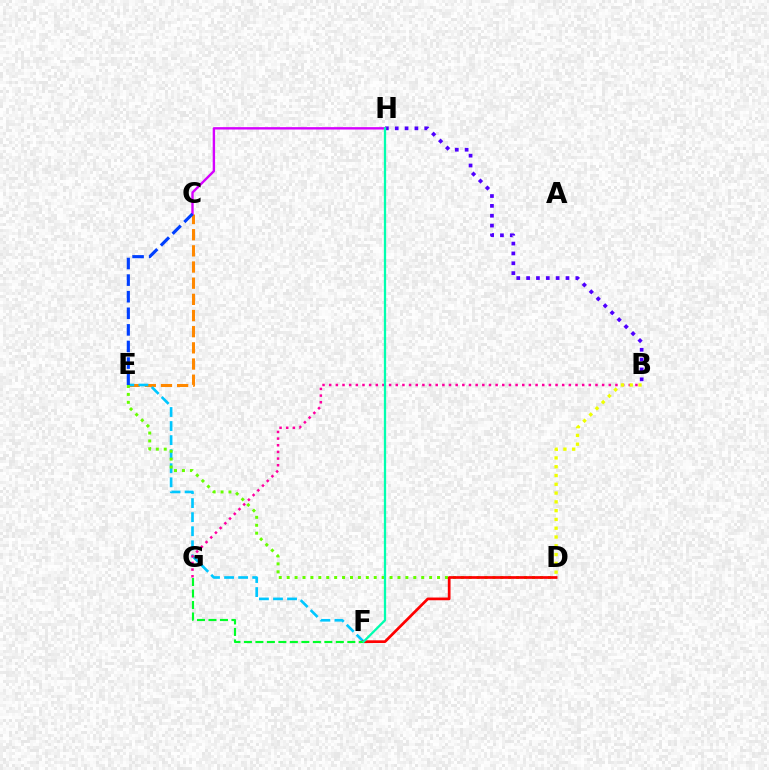{('C', 'E'): [{'color': '#ff8800', 'line_style': 'dashed', 'thickness': 2.2}, {'color': '#003fff', 'line_style': 'dashed', 'thickness': 2.25}], ('E', 'F'): [{'color': '#00c7ff', 'line_style': 'dashed', 'thickness': 1.91}], ('B', 'G'): [{'color': '#ff00a0', 'line_style': 'dotted', 'thickness': 1.81}], ('D', 'E'): [{'color': '#66ff00', 'line_style': 'dotted', 'thickness': 2.15}], ('D', 'F'): [{'color': '#ff0000', 'line_style': 'solid', 'thickness': 1.96}], ('F', 'G'): [{'color': '#00ff27', 'line_style': 'dashed', 'thickness': 1.56}], ('B', 'D'): [{'color': '#eeff00', 'line_style': 'dotted', 'thickness': 2.39}], ('B', 'H'): [{'color': '#4f00ff', 'line_style': 'dotted', 'thickness': 2.68}], ('C', 'H'): [{'color': '#d600ff', 'line_style': 'solid', 'thickness': 1.72}], ('F', 'H'): [{'color': '#00ffaf', 'line_style': 'solid', 'thickness': 1.64}]}